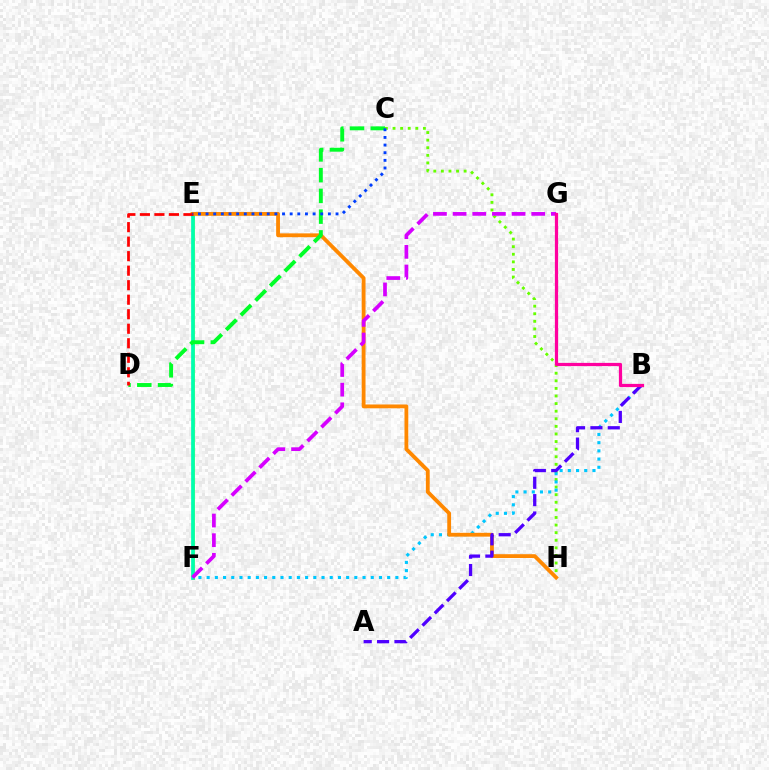{('E', 'F'): [{'color': '#eeff00', 'line_style': 'solid', 'thickness': 2.11}, {'color': '#00ffaf', 'line_style': 'solid', 'thickness': 2.68}], ('C', 'H'): [{'color': '#66ff00', 'line_style': 'dotted', 'thickness': 2.06}], ('B', 'F'): [{'color': '#00c7ff', 'line_style': 'dotted', 'thickness': 2.23}], ('E', 'H'): [{'color': '#ff8800', 'line_style': 'solid', 'thickness': 2.75}], ('F', 'G'): [{'color': '#d600ff', 'line_style': 'dashed', 'thickness': 2.67}], ('C', 'D'): [{'color': '#00ff27', 'line_style': 'dashed', 'thickness': 2.82}], ('A', 'B'): [{'color': '#4f00ff', 'line_style': 'dashed', 'thickness': 2.36}], ('D', 'E'): [{'color': '#ff0000', 'line_style': 'dashed', 'thickness': 1.97}], ('C', 'E'): [{'color': '#003fff', 'line_style': 'dotted', 'thickness': 2.08}], ('B', 'G'): [{'color': '#ff00a0', 'line_style': 'solid', 'thickness': 2.33}]}